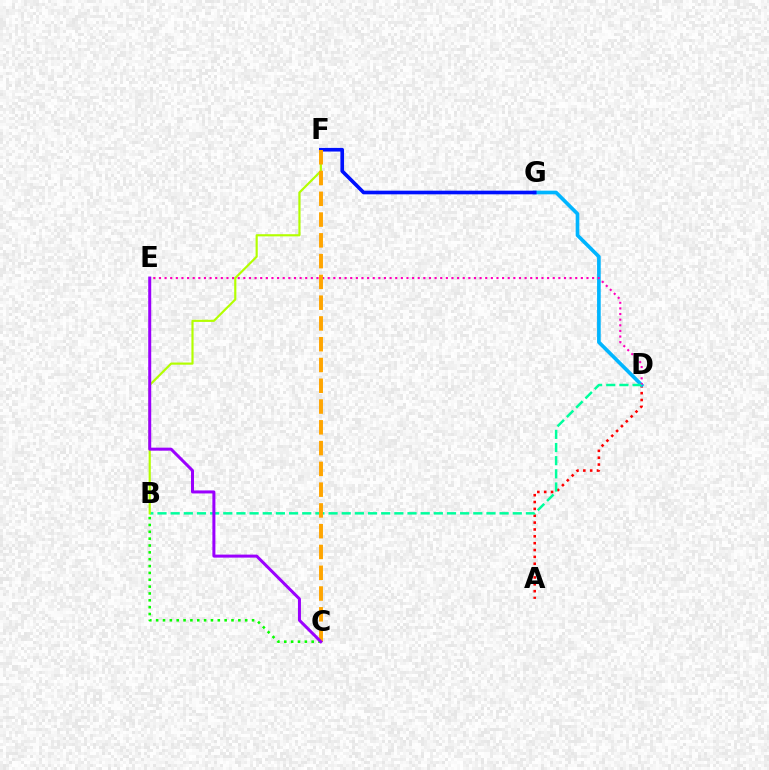{('A', 'D'): [{'color': '#ff0000', 'line_style': 'dotted', 'thickness': 1.86}], ('D', 'G'): [{'color': '#00b5ff', 'line_style': 'solid', 'thickness': 2.63}], ('D', 'E'): [{'color': '#ff00bd', 'line_style': 'dotted', 'thickness': 1.53}], ('B', 'D'): [{'color': '#00ff9d', 'line_style': 'dashed', 'thickness': 1.79}], ('B', 'C'): [{'color': '#08ff00', 'line_style': 'dotted', 'thickness': 1.86}], ('B', 'F'): [{'color': '#b3ff00', 'line_style': 'solid', 'thickness': 1.56}], ('F', 'G'): [{'color': '#0010ff', 'line_style': 'solid', 'thickness': 2.63}], ('C', 'F'): [{'color': '#ffa500', 'line_style': 'dashed', 'thickness': 2.82}], ('C', 'E'): [{'color': '#9b00ff', 'line_style': 'solid', 'thickness': 2.17}]}